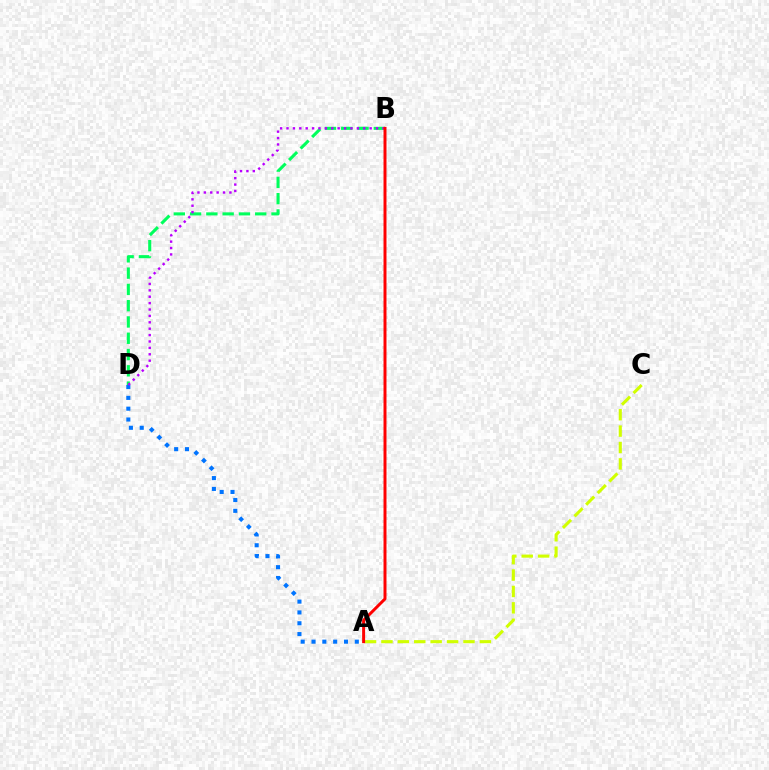{('A', 'D'): [{'color': '#0074ff', 'line_style': 'dotted', 'thickness': 2.94}], ('B', 'D'): [{'color': '#00ff5c', 'line_style': 'dashed', 'thickness': 2.21}, {'color': '#b900ff', 'line_style': 'dotted', 'thickness': 1.74}], ('A', 'C'): [{'color': '#d1ff00', 'line_style': 'dashed', 'thickness': 2.23}], ('A', 'B'): [{'color': '#ff0000', 'line_style': 'solid', 'thickness': 2.14}]}